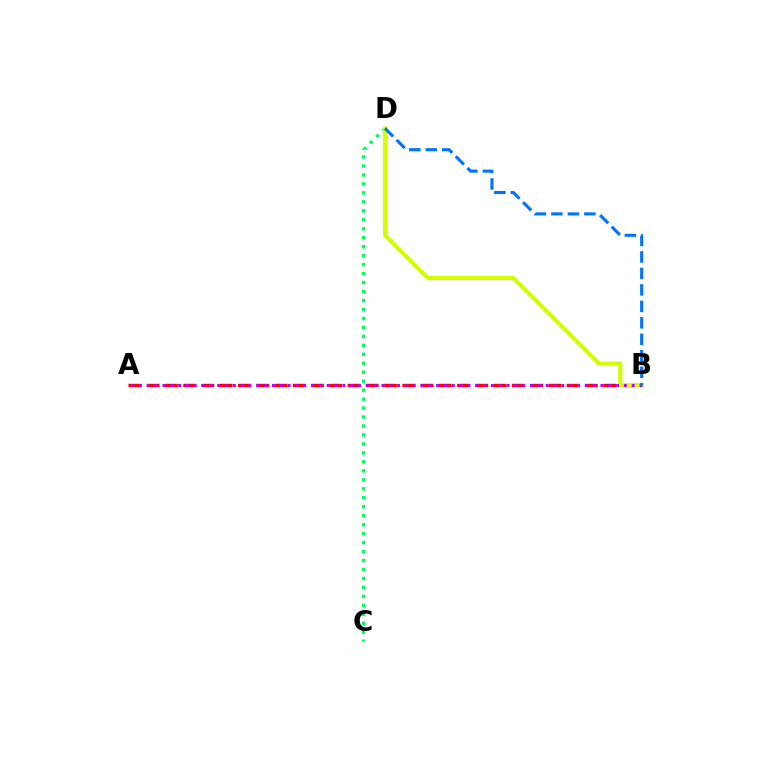{('C', 'D'): [{'color': '#00ff5c', 'line_style': 'dotted', 'thickness': 2.44}], ('A', 'B'): [{'color': '#ff0000', 'line_style': 'dashed', 'thickness': 2.48}, {'color': '#b900ff', 'line_style': 'dotted', 'thickness': 2.13}], ('B', 'D'): [{'color': '#d1ff00', 'line_style': 'solid', 'thickness': 2.98}, {'color': '#0074ff', 'line_style': 'dashed', 'thickness': 2.24}]}